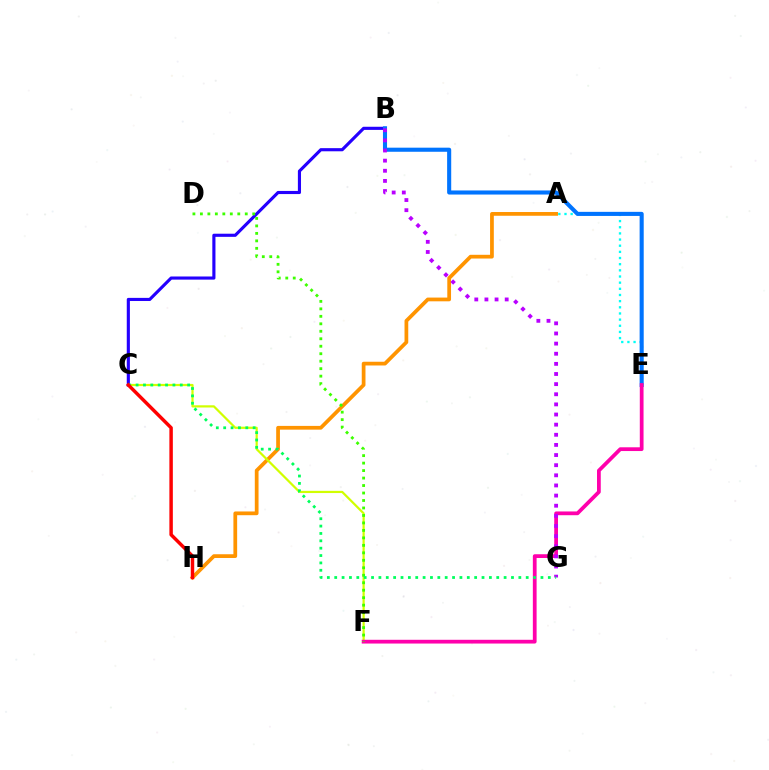{('A', 'E'): [{'color': '#00fff6', 'line_style': 'dotted', 'thickness': 1.67}], ('B', 'C'): [{'color': '#2500ff', 'line_style': 'solid', 'thickness': 2.26}], ('A', 'H'): [{'color': '#ff9400', 'line_style': 'solid', 'thickness': 2.69}], ('C', 'F'): [{'color': '#d1ff00', 'line_style': 'solid', 'thickness': 1.59}], ('B', 'E'): [{'color': '#0074ff', 'line_style': 'solid', 'thickness': 2.94}], ('E', 'F'): [{'color': '#ff00ac', 'line_style': 'solid', 'thickness': 2.7}], ('D', 'F'): [{'color': '#3dff00', 'line_style': 'dotted', 'thickness': 2.03}], ('B', 'G'): [{'color': '#b900ff', 'line_style': 'dotted', 'thickness': 2.75}], ('C', 'G'): [{'color': '#00ff5c', 'line_style': 'dotted', 'thickness': 2.0}], ('C', 'H'): [{'color': '#ff0000', 'line_style': 'solid', 'thickness': 2.49}]}